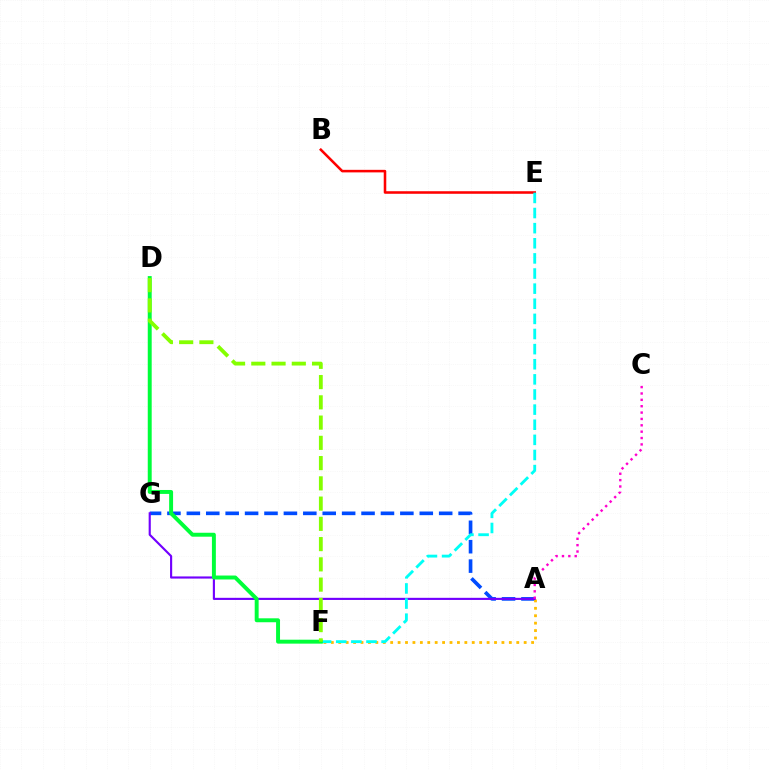{('B', 'E'): [{'color': '#ff0000', 'line_style': 'solid', 'thickness': 1.84}], ('A', 'G'): [{'color': '#004bff', 'line_style': 'dashed', 'thickness': 2.64}, {'color': '#7200ff', 'line_style': 'solid', 'thickness': 1.54}], ('A', 'F'): [{'color': '#ffbd00', 'line_style': 'dotted', 'thickness': 2.02}], ('A', 'C'): [{'color': '#ff00cf', 'line_style': 'dotted', 'thickness': 1.73}], ('E', 'F'): [{'color': '#00fff6', 'line_style': 'dashed', 'thickness': 2.05}], ('D', 'F'): [{'color': '#00ff39', 'line_style': 'solid', 'thickness': 2.83}, {'color': '#84ff00', 'line_style': 'dashed', 'thickness': 2.75}]}